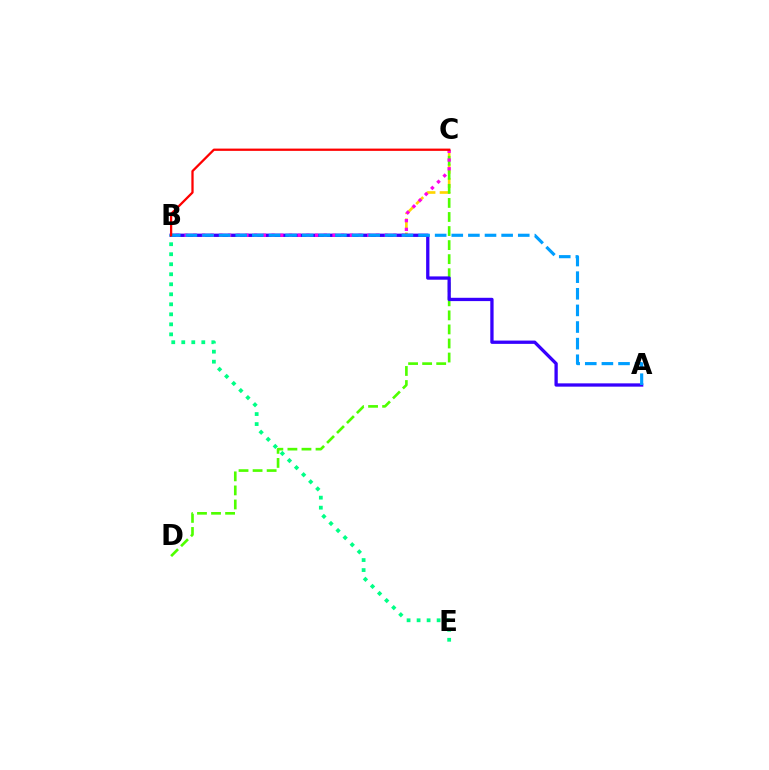{('B', 'C'): [{'color': '#ffd500', 'line_style': 'dashed', 'thickness': 1.92}, {'color': '#ff00ed', 'line_style': 'dotted', 'thickness': 2.36}, {'color': '#ff0000', 'line_style': 'solid', 'thickness': 1.64}], ('C', 'D'): [{'color': '#4fff00', 'line_style': 'dashed', 'thickness': 1.91}], ('A', 'B'): [{'color': '#3700ff', 'line_style': 'solid', 'thickness': 2.38}, {'color': '#009eff', 'line_style': 'dashed', 'thickness': 2.26}], ('B', 'E'): [{'color': '#00ff86', 'line_style': 'dotted', 'thickness': 2.72}]}